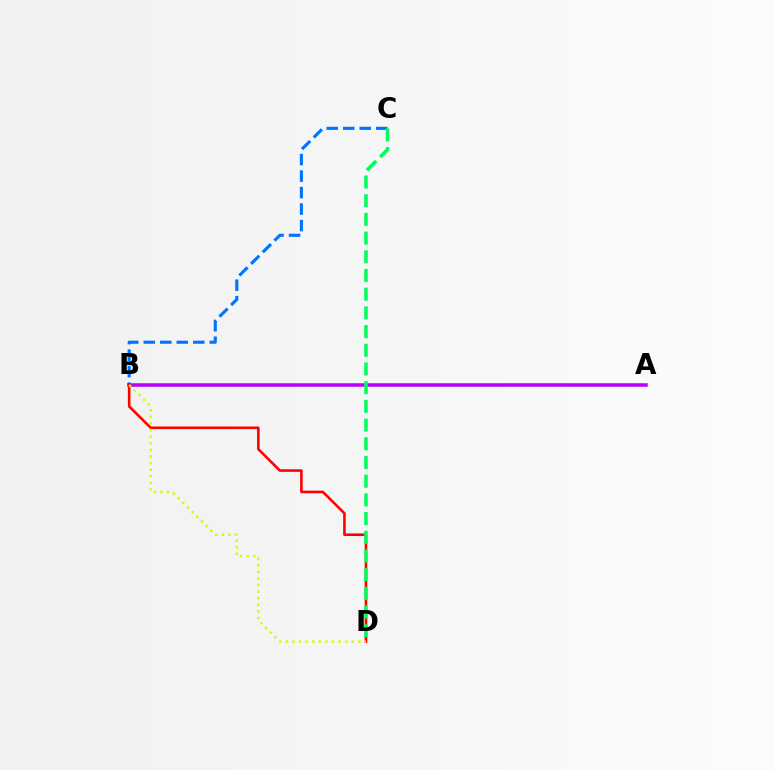{('B', 'C'): [{'color': '#0074ff', 'line_style': 'dashed', 'thickness': 2.24}], ('A', 'B'): [{'color': '#b900ff', 'line_style': 'solid', 'thickness': 2.54}], ('B', 'D'): [{'color': '#ff0000', 'line_style': 'solid', 'thickness': 1.87}, {'color': '#d1ff00', 'line_style': 'dotted', 'thickness': 1.79}], ('C', 'D'): [{'color': '#00ff5c', 'line_style': 'dashed', 'thickness': 2.54}]}